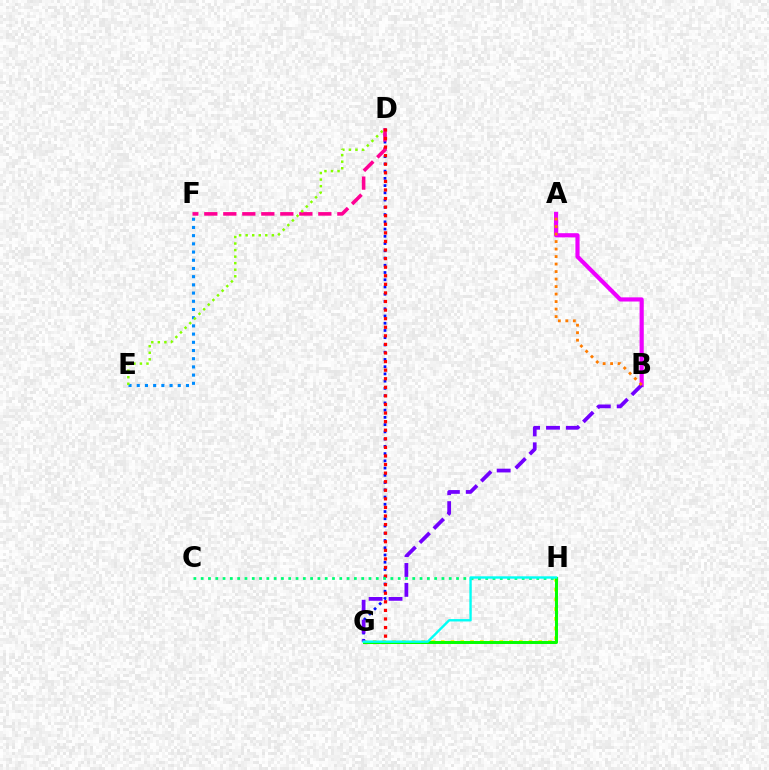{('G', 'H'): [{'color': '#fcf500', 'line_style': 'dotted', 'thickness': 2.65}, {'color': '#08ff00', 'line_style': 'solid', 'thickness': 2.17}, {'color': '#00fff6', 'line_style': 'solid', 'thickness': 1.71}], ('D', 'G'): [{'color': '#0010ff', 'line_style': 'dotted', 'thickness': 1.97}, {'color': '#ff0000', 'line_style': 'dotted', 'thickness': 2.33}], ('A', 'B'): [{'color': '#ee00ff', 'line_style': 'solid', 'thickness': 3.0}, {'color': '#ff7c00', 'line_style': 'dotted', 'thickness': 2.04}], ('D', 'F'): [{'color': '#ff0094', 'line_style': 'dashed', 'thickness': 2.58}], ('B', 'G'): [{'color': '#7200ff', 'line_style': 'dashed', 'thickness': 2.7}], ('C', 'H'): [{'color': '#00ff74', 'line_style': 'dotted', 'thickness': 1.98}], ('E', 'F'): [{'color': '#008cff', 'line_style': 'dotted', 'thickness': 2.23}], ('D', 'E'): [{'color': '#84ff00', 'line_style': 'dotted', 'thickness': 1.78}]}